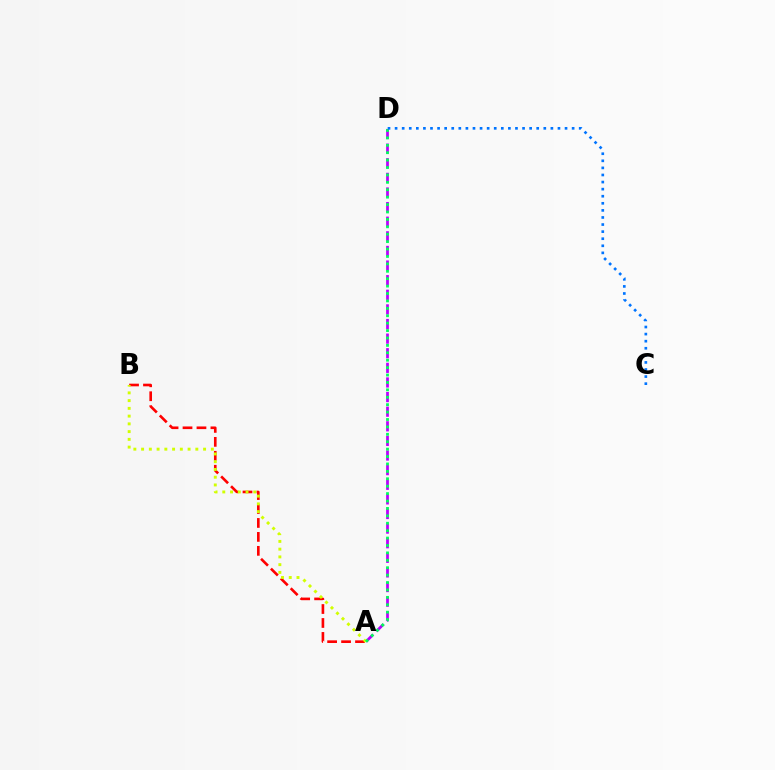{('A', 'B'): [{'color': '#ff0000', 'line_style': 'dashed', 'thickness': 1.89}, {'color': '#d1ff00', 'line_style': 'dotted', 'thickness': 2.1}], ('A', 'D'): [{'color': '#b900ff', 'line_style': 'dashed', 'thickness': 1.99}, {'color': '#00ff5c', 'line_style': 'dotted', 'thickness': 2.01}], ('C', 'D'): [{'color': '#0074ff', 'line_style': 'dotted', 'thickness': 1.92}]}